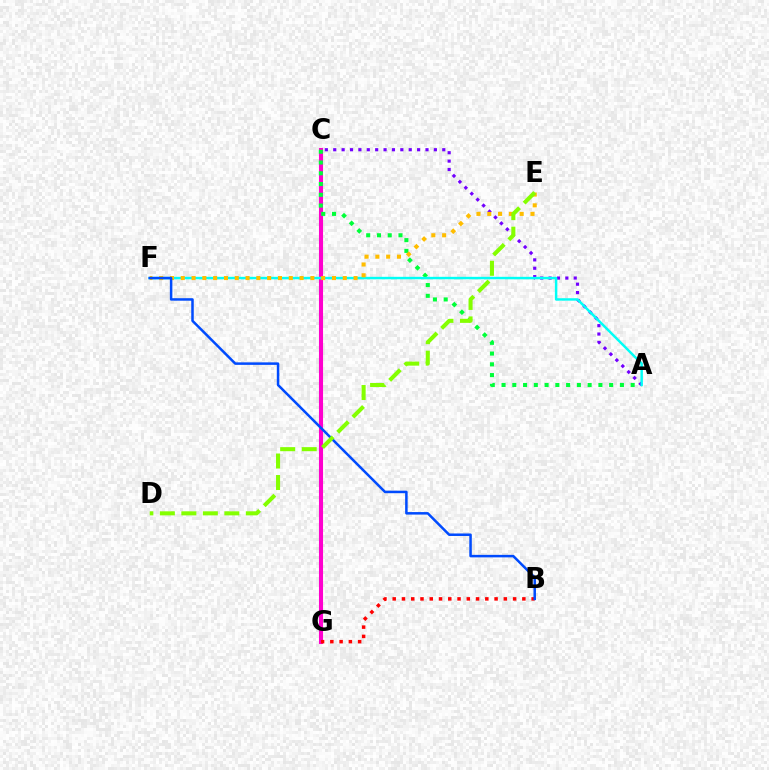{('A', 'C'): [{'color': '#7200ff', 'line_style': 'dotted', 'thickness': 2.28}, {'color': '#00ff39', 'line_style': 'dotted', 'thickness': 2.92}], ('C', 'G'): [{'color': '#ff00cf', 'line_style': 'solid', 'thickness': 2.94}], ('B', 'G'): [{'color': '#ff0000', 'line_style': 'dotted', 'thickness': 2.52}], ('A', 'F'): [{'color': '#00fff6', 'line_style': 'solid', 'thickness': 1.77}], ('E', 'F'): [{'color': '#ffbd00', 'line_style': 'dotted', 'thickness': 2.93}], ('B', 'F'): [{'color': '#004bff', 'line_style': 'solid', 'thickness': 1.8}], ('D', 'E'): [{'color': '#84ff00', 'line_style': 'dashed', 'thickness': 2.92}]}